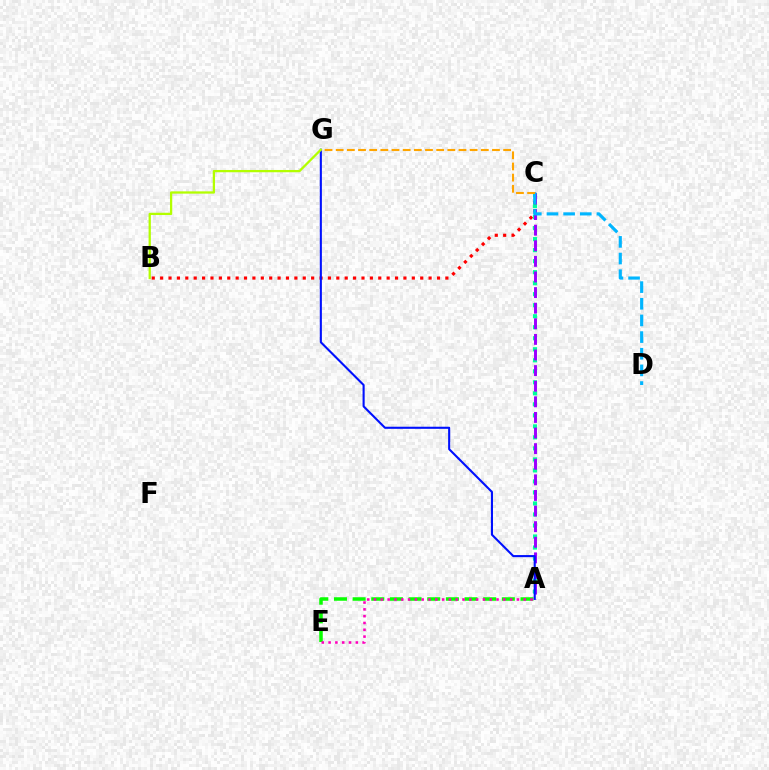{('B', 'C'): [{'color': '#ff0000', 'line_style': 'dotted', 'thickness': 2.28}], ('A', 'C'): [{'color': '#00ff9d', 'line_style': 'dotted', 'thickness': 2.99}, {'color': '#9b00ff', 'line_style': 'dashed', 'thickness': 2.12}], ('C', 'D'): [{'color': '#00b5ff', 'line_style': 'dashed', 'thickness': 2.26}], ('A', 'E'): [{'color': '#08ff00', 'line_style': 'dashed', 'thickness': 2.53}, {'color': '#ff00bd', 'line_style': 'dotted', 'thickness': 1.85}], ('A', 'G'): [{'color': '#0010ff', 'line_style': 'solid', 'thickness': 1.51}], ('C', 'G'): [{'color': '#ffa500', 'line_style': 'dashed', 'thickness': 1.52}], ('B', 'G'): [{'color': '#b3ff00', 'line_style': 'solid', 'thickness': 1.64}]}